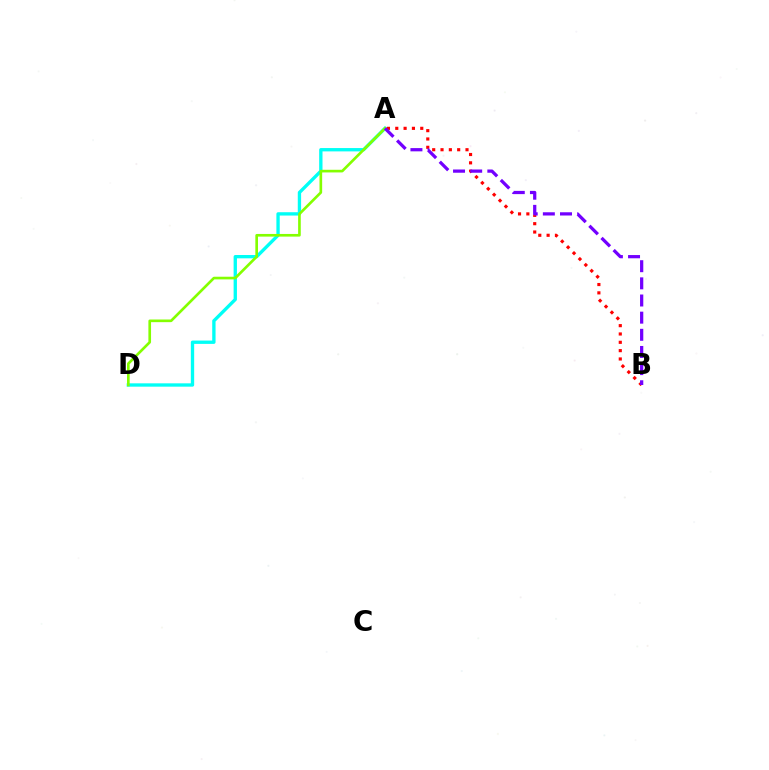{('A', 'D'): [{'color': '#00fff6', 'line_style': 'solid', 'thickness': 2.4}, {'color': '#84ff00', 'line_style': 'solid', 'thickness': 1.91}], ('A', 'B'): [{'color': '#ff0000', 'line_style': 'dotted', 'thickness': 2.26}, {'color': '#7200ff', 'line_style': 'dashed', 'thickness': 2.33}]}